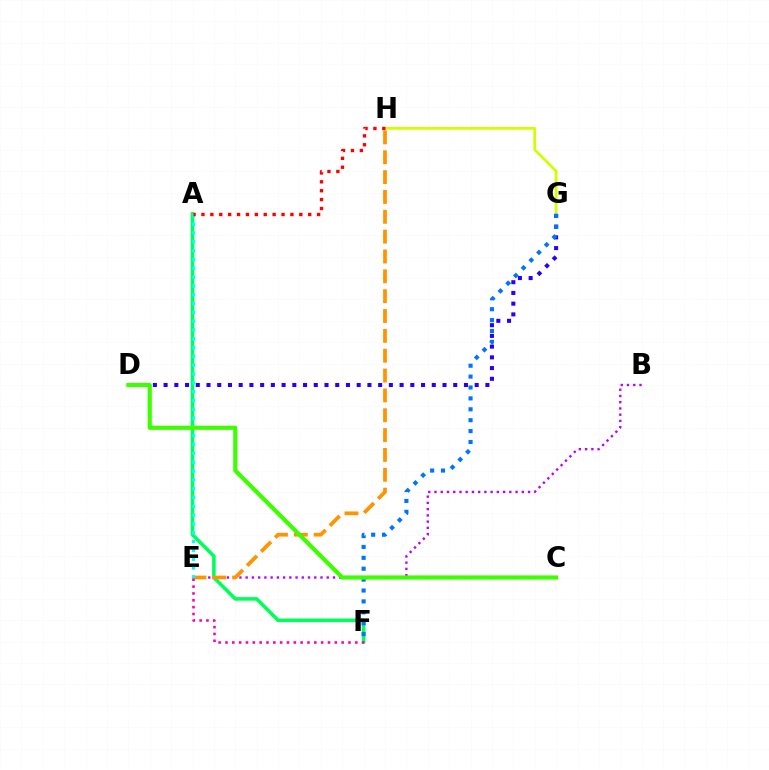{('B', 'E'): [{'color': '#b900ff', 'line_style': 'dotted', 'thickness': 1.69}], ('G', 'H'): [{'color': '#d1ff00', 'line_style': 'solid', 'thickness': 1.98}], ('A', 'F'): [{'color': '#00ff5c', 'line_style': 'solid', 'thickness': 2.58}], ('D', 'G'): [{'color': '#2500ff', 'line_style': 'dotted', 'thickness': 2.91}], ('E', 'H'): [{'color': '#ff9400', 'line_style': 'dashed', 'thickness': 2.7}], ('A', 'E'): [{'color': '#00fff6', 'line_style': 'dotted', 'thickness': 2.4}], ('E', 'F'): [{'color': '#ff00ac', 'line_style': 'dotted', 'thickness': 1.86}], ('F', 'G'): [{'color': '#0074ff', 'line_style': 'dotted', 'thickness': 2.96}], ('C', 'D'): [{'color': '#3dff00', 'line_style': 'solid', 'thickness': 2.99}], ('A', 'H'): [{'color': '#ff0000', 'line_style': 'dotted', 'thickness': 2.42}]}